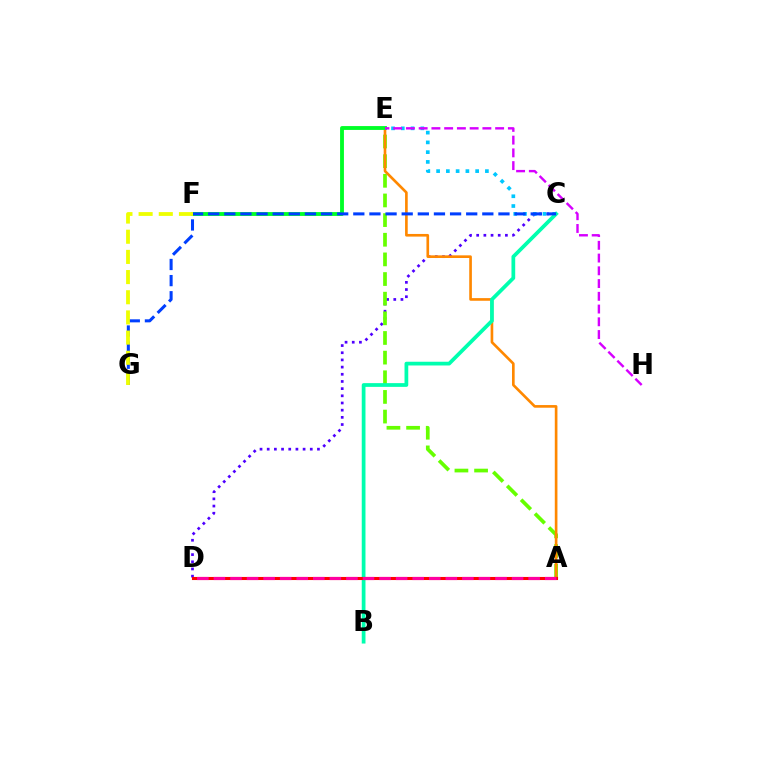{('C', 'D'): [{'color': '#4f00ff', 'line_style': 'dotted', 'thickness': 1.95}], ('A', 'E'): [{'color': '#66ff00', 'line_style': 'dashed', 'thickness': 2.67}, {'color': '#ff8800', 'line_style': 'solid', 'thickness': 1.91}], ('C', 'E'): [{'color': '#00c7ff', 'line_style': 'dotted', 'thickness': 2.65}], ('E', 'F'): [{'color': '#00ff27', 'line_style': 'solid', 'thickness': 2.77}], ('B', 'C'): [{'color': '#00ffaf', 'line_style': 'solid', 'thickness': 2.69}], ('C', 'G'): [{'color': '#003fff', 'line_style': 'dashed', 'thickness': 2.19}], ('A', 'D'): [{'color': '#ff0000', 'line_style': 'solid', 'thickness': 2.22}, {'color': '#ff00a0', 'line_style': 'dashed', 'thickness': 2.25}], ('F', 'G'): [{'color': '#eeff00', 'line_style': 'dashed', 'thickness': 2.74}], ('E', 'H'): [{'color': '#d600ff', 'line_style': 'dashed', 'thickness': 1.73}]}